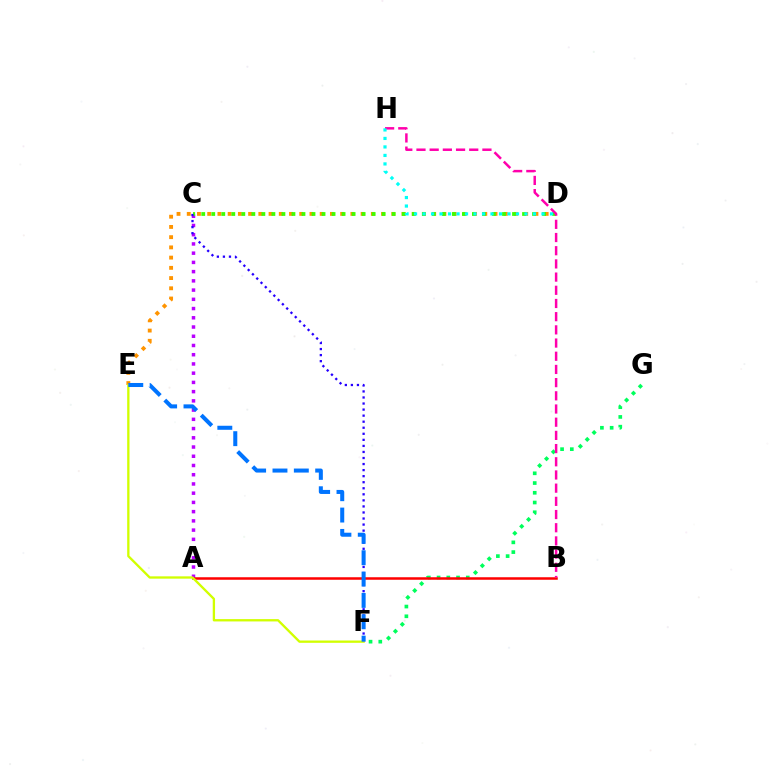{('D', 'E'): [{'color': '#ff9400', 'line_style': 'dotted', 'thickness': 2.78}], ('F', 'G'): [{'color': '#00ff5c', 'line_style': 'dotted', 'thickness': 2.65}], ('A', 'C'): [{'color': '#b900ff', 'line_style': 'dotted', 'thickness': 2.51}], ('A', 'B'): [{'color': '#ff0000', 'line_style': 'solid', 'thickness': 1.81}], ('C', 'D'): [{'color': '#3dff00', 'line_style': 'dotted', 'thickness': 2.72}], ('E', 'F'): [{'color': '#d1ff00', 'line_style': 'solid', 'thickness': 1.67}, {'color': '#0074ff', 'line_style': 'dashed', 'thickness': 2.9}], ('B', 'H'): [{'color': '#ff00ac', 'line_style': 'dashed', 'thickness': 1.79}], ('C', 'F'): [{'color': '#2500ff', 'line_style': 'dotted', 'thickness': 1.64}], ('D', 'H'): [{'color': '#00fff6', 'line_style': 'dotted', 'thickness': 2.31}]}